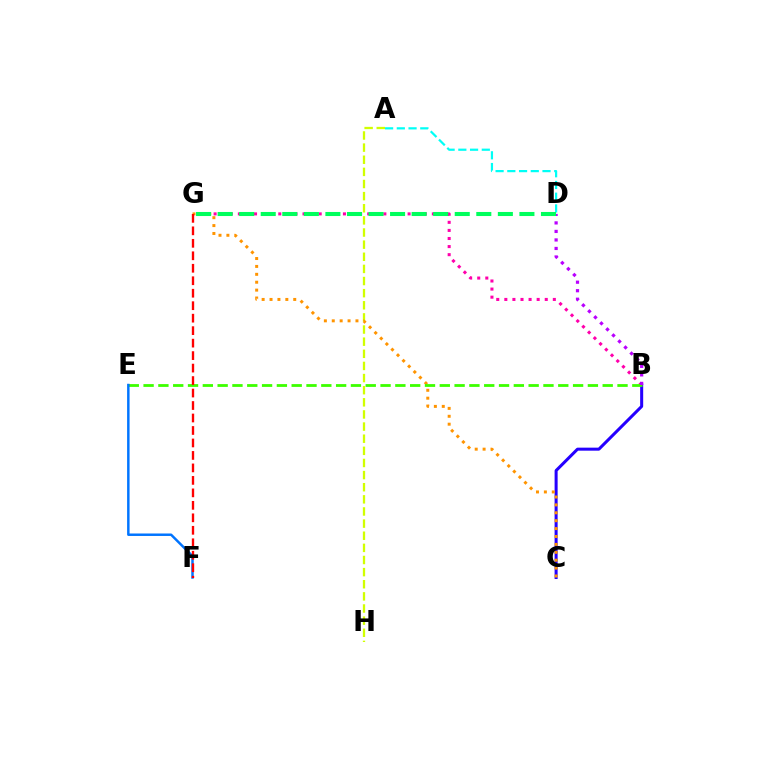{('A', 'H'): [{'color': '#d1ff00', 'line_style': 'dashed', 'thickness': 1.65}], ('B', 'G'): [{'color': '#ff00ac', 'line_style': 'dotted', 'thickness': 2.2}], ('B', 'C'): [{'color': '#2500ff', 'line_style': 'solid', 'thickness': 2.18}], ('C', 'G'): [{'color': '#ff9400', 'line_style': 'dotted', 'thickness': 2.15}], ('A', 'D'): [{'color': '#00fff6', 'line_style': 'dashed', 'thickness': 1.59}], ('B', 'E'): [{'color': '#3dff00', 'line_style': 'dashed', 'thickness': 2.01}], ('B', 'D'): [{'color': '#b900ff', 'line_style': 'dotted', 'thickness': 2.31}], ('D', 'G'): [{'color': '#00ff5c', 'line_style': 'dashed', 'thickness': 2.93}], ('E', 'F'): [{'color': '#0074ff', 'line_style': 'solid', 'thickness': 1.78}], ('F', 'G'): [{'color': '#ff0000', 'line_style': 'dashed', 'thickness': 1.7}]}